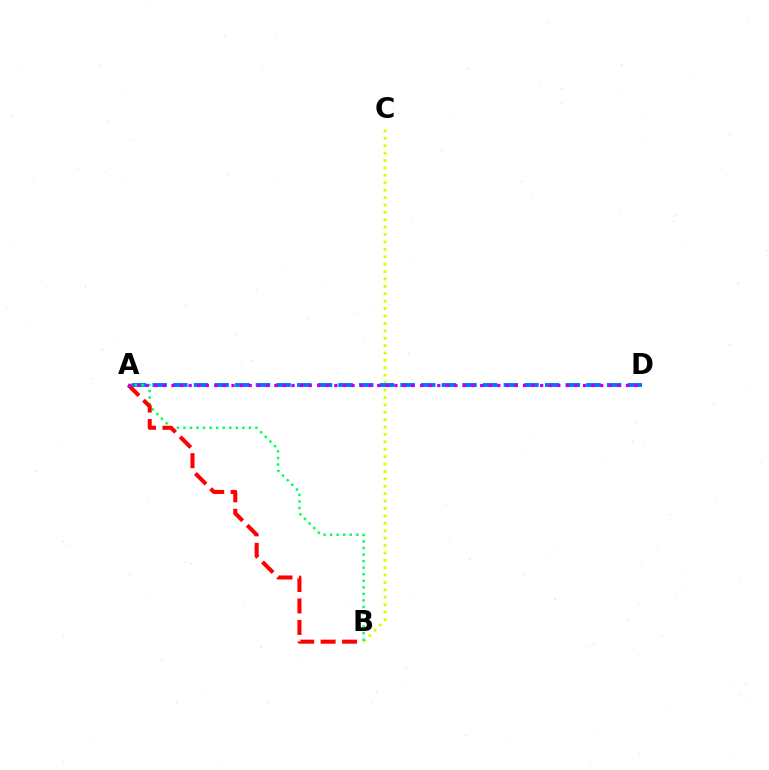{('B', 'C'): [{'color': '#d1ff00', 'line_style': 'dotted', 'thickness': 2.01}], ('A', 'D'): [{'color': '#0074ff', 'line_style': 'dashed', 'thickness': 2.81}, {'color': '#b900ff', 'line_style': 'dotted', 'thickness': 2.33}], ('A', 'B'): [{'color': '#00ff5c', 'line_style': 'dotted', 'thickness': 1.78}, {'color': '#ff0000', 'line_style': 'dashed', 'thickness': 2.92}]}